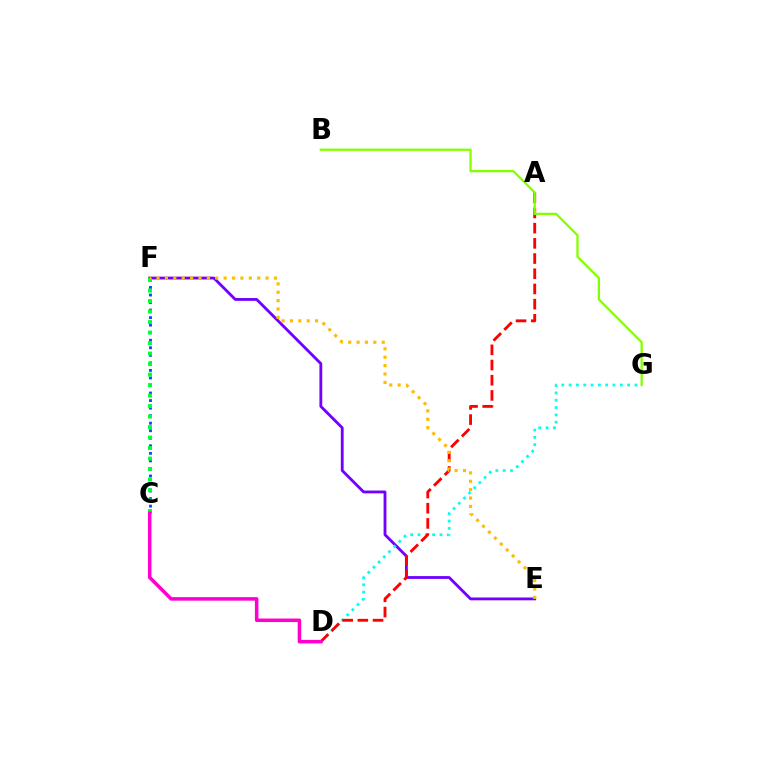{('E', 'F'): [{'color': '#7200ff', 'line_style': 'solid', 'thickness': 2.04}, {'color': '#ffbd00', 'line_style': 'dotted', 'thickness': 2.28}], ('C', 'F'): [{'color': '#004bff', 'line_style': 'dotted', 'thickness': 2.05}, {'color': '#00ff39', 'line_style': 'dotted', 'thickness': 2.85}], ('D', 'G'): [{'color': '#00fff6', 'line_style': 'dotted', 'thickness': 1.99}], ('A', 'D'): [{'color': '#ff0000', 'line_style': 'dashed', 'thickness': 2.06}], ('C', 'D'): [{'color': '#ff00cf', 'line_style': 'solid', 'thickness': 2.54}], ('B', 'G'): [{'color': '#84ff00', 'line_style': 'solid', 'thickness': 1.64}]}